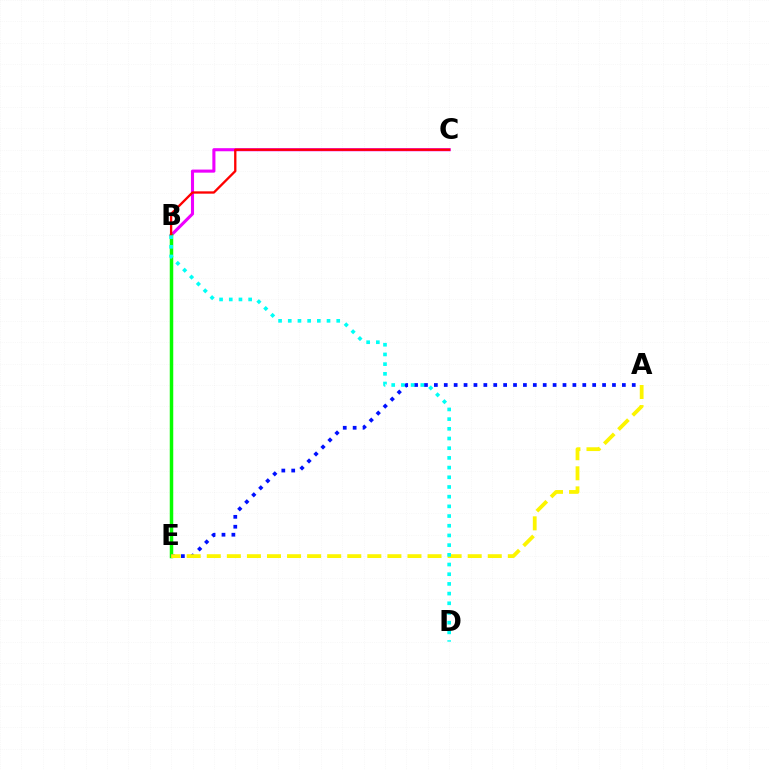{('B', 'C'): [{'color': '#ee00ff', 'line_style': 'solid', 'thickness': 2.22}, {'color': '#ff0000', 'line_style': 'solid', 'thickness': 1.67}], ('B', 'E'): [{'color': '#08ff00', 'line_style': 'solid', 'thickness': 2.52}], ('A', 'E'): [{'color': '#0010ff', 'line_style': 'dotted', 'thickness': 2.69}, {'color': '#fcf500', 'line_style': 'dashed', 'thickness': 2.73}], ('B', 'D'): [{'color': '#00fff6', 'line_style': 'dotted', 'thickness': 2.63}]}